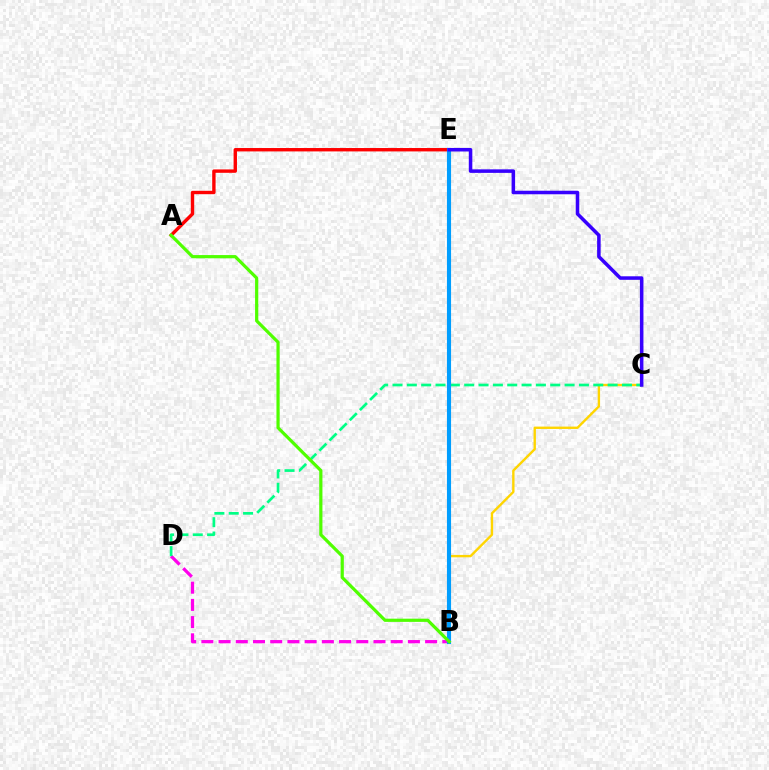{('B', 'C'): [{'color': '#ffd500', 'line_style': 'solid', 'thickness': 1.71}], ('A', 'E'): [{'color': '#ff0000', 'line_style': 'solid', 'thickness': 2.44}], ('B', 'D'): [{'color': '#ff00ed', 'line_style': 'dashed', 'thickness': 2.34}], ('C', 'D'): [{'color': '#00ff86', 'line_style': 'dashed', 'thickness': 1.95}], ('B', 'E'): [{'color': '#009eff', 'line_style': 'solid', 'thickness': 2.96}], ('A', 'B'): [{'color': '#4fff00', 'line_style': 'solid', 'thickness': 2.31}], ('C', 'E'): [{'color': '#3700ff', 'line_style': 'solid', 'thickness': 2.54}]}